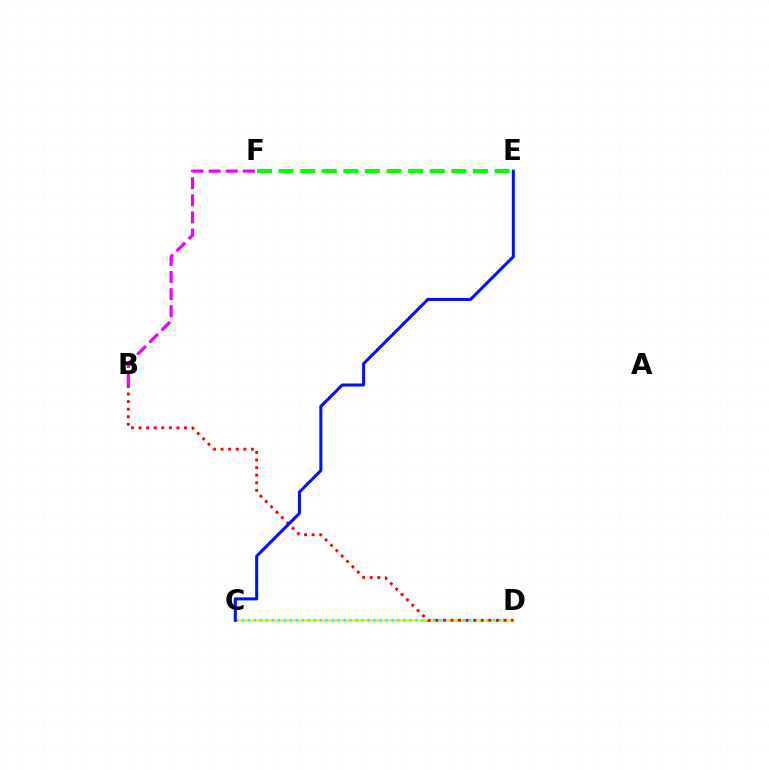{('C', 'D'): [{'color': '#fcf500', 'line_style': 'solid', 'thickness': 2.18}, {'color': '#00fff6', 'line_style': 'dotted', 'thickness': 1.62}], ('B', 'D'): [{'color': '#ff0000', 'line_style': 'dotted', 'thickness': 2.06}], ('B', 'F'): [{'color': '#ee00ff', 'line_style': 'dashed', 'thickness': 2.32}], ('C', 'E'): [{'color': '#0010ff', 'line_style': 'solid', 'thickness': 2.18}], ('E', 'F'): [{'color': '#08ff00', 'line_style': 'dashed', 'thickness': 2.93}]}